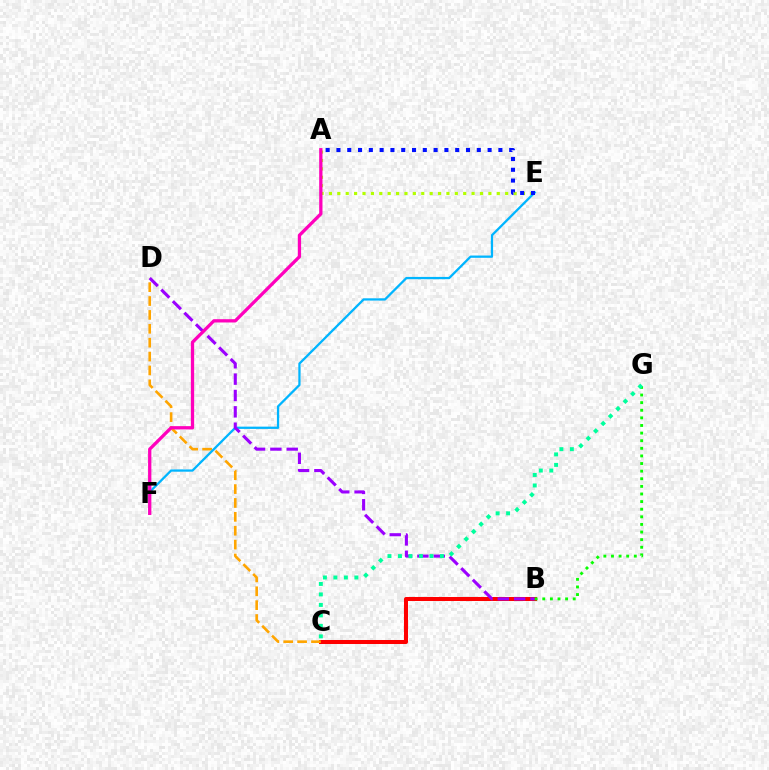{('B', 'C'): [{'color': '#ff0000', 'line_style': 'solid', 'thickness': 2.89}], ('C', 'D'): [{'color': '#ffa500', 'line_style': 'dashed', 'thickness': 1.89}], ('A', 'E'): [{'color': '#b3ff00', 'line_style': 'dotted', 'thickness': 2.28}, {'color': '#0010ff', 'line_style': 'dotted', 'thickness': 2.93}], ('E', 'F'): [{'color': '#00b5ff', 'line_style': 'solid', 'thickness': 1.64}], ('B', 'D'): [{'color': '#9b00ff', 'line_style': 'dashed', 'thickness': 2.22}], ('B', 'G'): [{'color': '#08ff00', 'line_style': 'dotted', 'thickness': 2.07}], ('C', 'G'): [{'color': '#00ff9d', 'line_style': 'dotted', 'thickness': 2.85}], ('A', 'F'): [{'color': '#ff00bd', 'line_style': 'solid', 'thickness': 2.37}]}